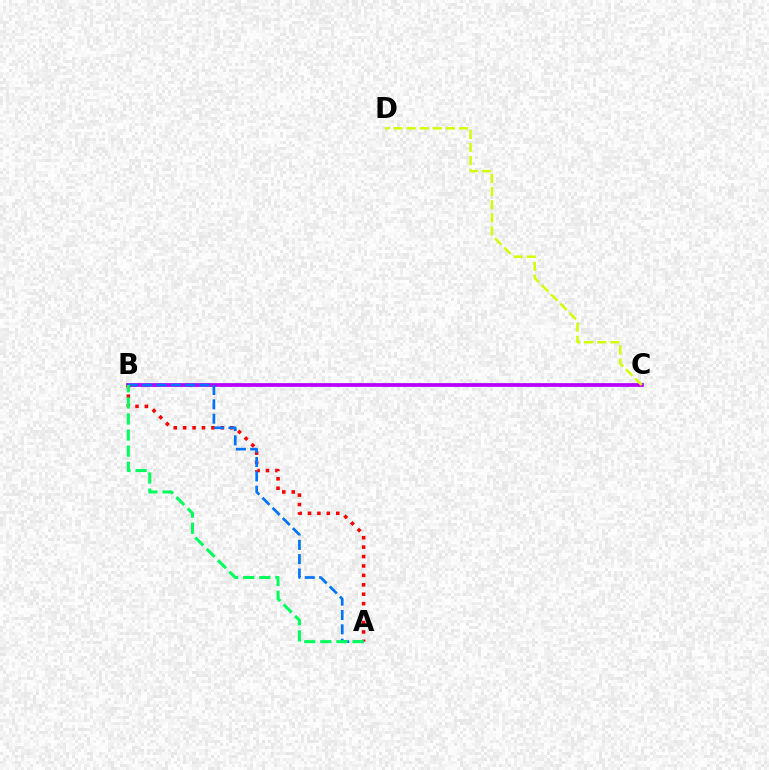{('B', 'C'): [{'color': '#b900ff', 'line_style': 'solid', 'thickness': 2.7}], ('C', 'D'): [{'color': '#d1ff00', 'line_style': 'dashed', 'thickness': 1.78}], ('A', 'B'): [{'color': '#ff0000', 'line_style': 'dotted', 'thickness': 2.56}, {'color': '#0074ff', 'line_style': 'dashed', 'thickness': 1.95}, {'color': '#00ff5c', 'line_style': 'dashed', 'thickness': 2.19}]}